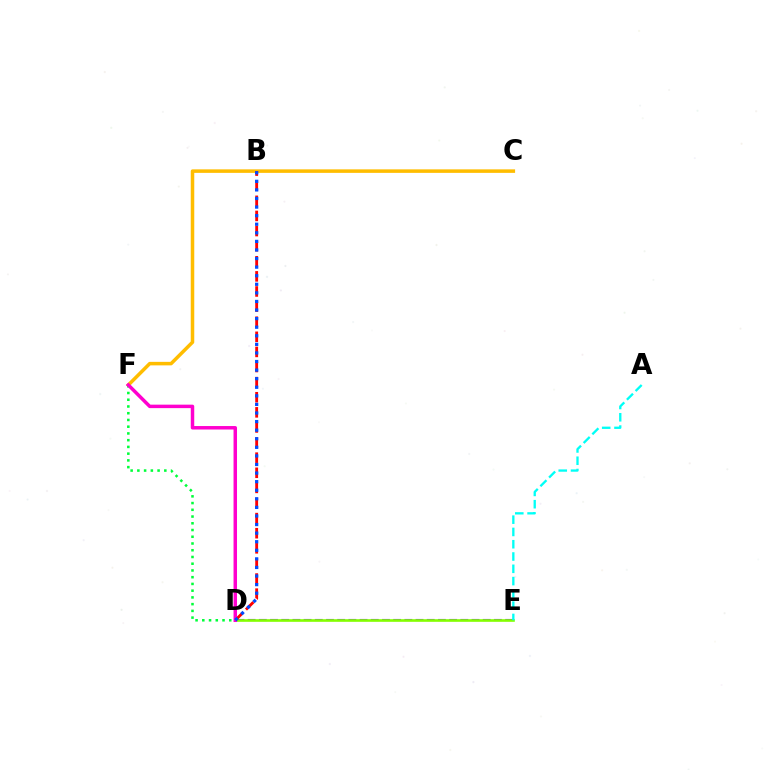{('D', 'E'): [{'color': '#7200ff', 'line_style': 'dashed', 'thickness': 1.52}, {'color': '#84ff00', 'line_style': 'solid', 'thickness': 1.89}], ('C', 'F'): [{'color': '#ffbd00', 'line_style': 'solid', 'thickness': 2.53}], ('D', 'F'): [{'color': '#00ff39', 'line_style': 'dotted', 'thickness': 1.83}, {'color': '#ff00cf', 'line_style': 'solid', 'thickness': 2.5}], ('B', 'D'): [{'color': '#ff0000', 'line_style': 'dashed', 'thickness': 2.05}, {'color': '#004bff', 'line_style': 'dotted', 'thickness': 2.33}], ('A', 'E'): [{'color': '#00fff6', 'line_style': 'dashed', 'thickness': 1.67}]}